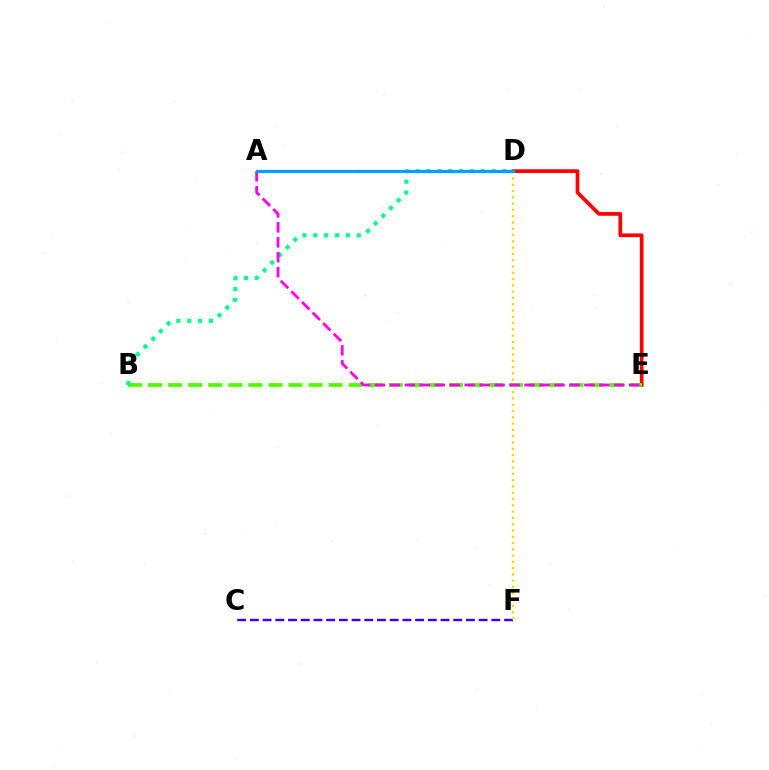{('C', 'F'): [{'color': '#3700ff', 'line_style': 'dashed', 'thickness': 1.73}], ('D', 'E'): [{'color': '#ff0000', 'line_style': 'solid', 'thickness': 2.67}], ('B', 'E'): [{'color': '#4fff00', 'line_style': 'dashed', 'thickness': 2.73}], ('B', 'D'): [{'color': '#00ff86', 'line_style': 'dotted', 'thickness': 2.96}], ('D', 'F'): [{'color': '#ffd500', 'line_style': 'dotted', 'thickness': 1.71}], ('A', 'E'): [{'color': '#ff00ed', 'line_style': 'dashed', 'thickness': 2.03}], ('A', 'D'): [{'color': '#009eff', 'line_style': 'solid', 'thickness': 2.31}]}